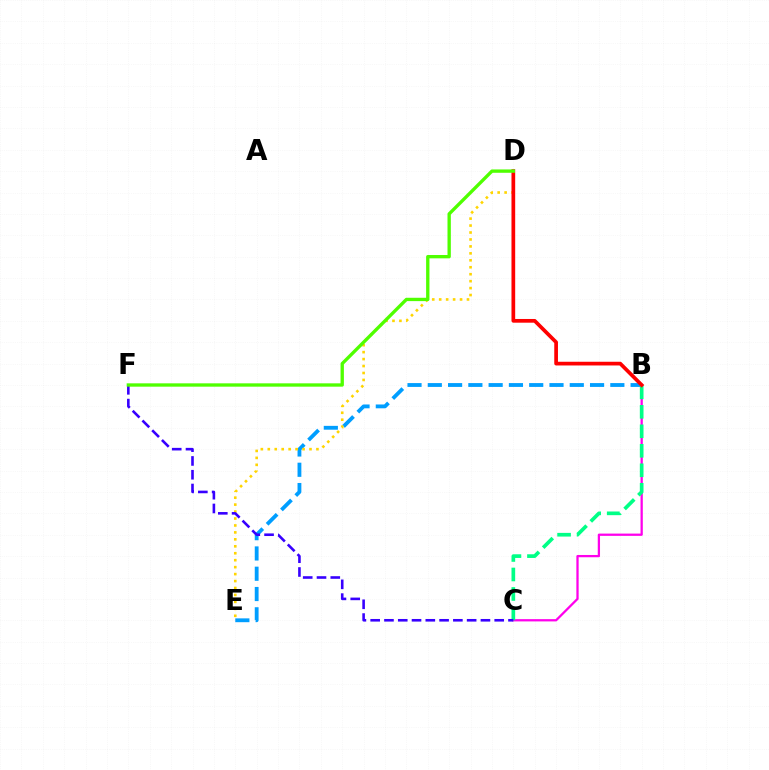{('B', 'E'): [{'color': '#009eff', 'line_style': 'dashed', 'thickness': 2.76}], ('B', 'C'): [{'color': '#ff00ed', 'line_style': 'solid', 'thickness': 1.63}, {'color': '#00ff86', 'line_style': 'dashed', 'thickness': 2.65}], ('D', 'E'): [{'color': '#ffd500', 'line_style': 'dotted', 'thickness': 1.89}], ('B', 'D'): [{'color': '#ff0000', 'line_style': 'solid', 'thickness': 2.67}], ('C', 'F'): [{'color': '#3700ff', 'line_style': 'dashed', 'thickness': 1.87}], ('D', 'F'): [{'color': '#4fff00', 'line_style': 'solid', 'thickness': 2.4}]}